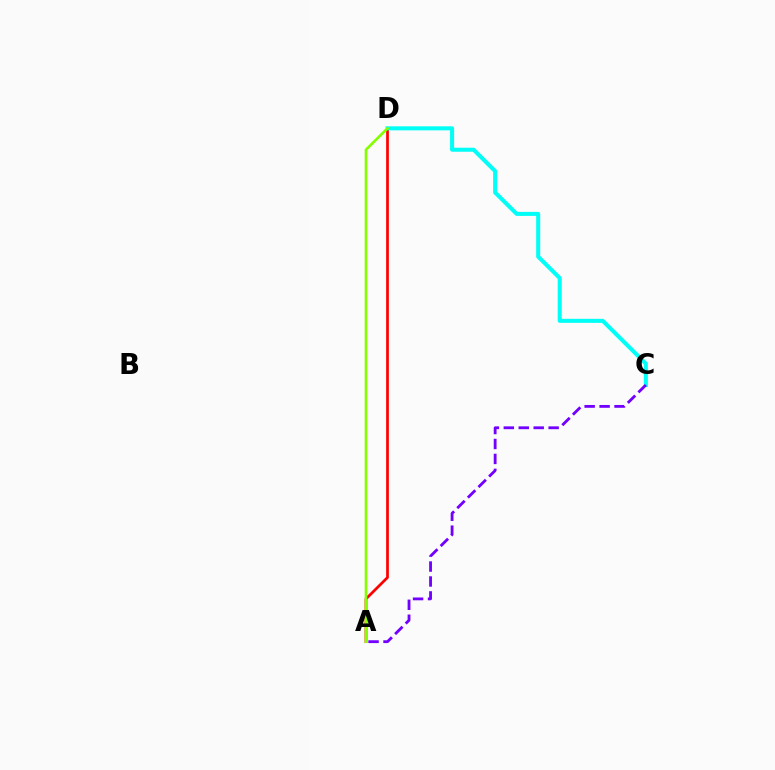{('A', 'D'): [{'color': '#ff0000', 'line_style': 'solid', 'thickness': 1.97}, {'color': '#84ff00', 'line_style': 'solid', 'thickness': 1.89}], ('C', 'D'): [{'color': '#00fff6', 'line_style': 'solid', 'thickness': 2.91}], ('A', 'C'): [{'color': '#7200ff', 'line_style': 'dashed', 'thickness': 2.03}]}